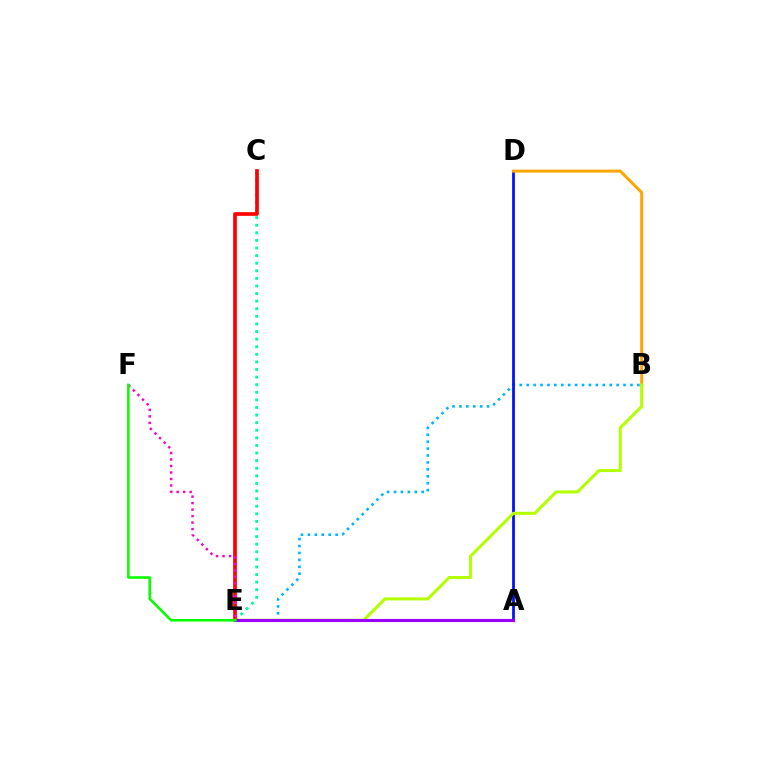{('B', 'E'): [{'color': '#00b5ff', 'line_style': 'dotted', 'thickness': 1.88}, {'color': '#b3ff00', 'line_style': 'solid', 'thickness': 2.19}], ('A', 'D'): [{'color': '#0010ff', 'line_style': 'solid', 'thickness': 1.98}], ('C', 'E'): [{'color': '#00ff9d', 'line_style': 'dotted', 'thickness': 2.06}, {'color': '#ff0000', 'line_style': 'solid', 'thickness': 2.65}], ('B', 'D'): [{'color': '#ffa500', 'line_style': 'solid', 'thickness': 2.14}], ('E', 'F'): [{'color': '#ff00bd', 'line_style': 'dotted', 'thickness': 1.77}, {'color': '#08ff00', 'line_style': 'solid', 'thickness': 1.86}], ('A', 'E'): [{'color': '#9b00ff', 'line_style': 'solid', 'thickness': 2.24}]}